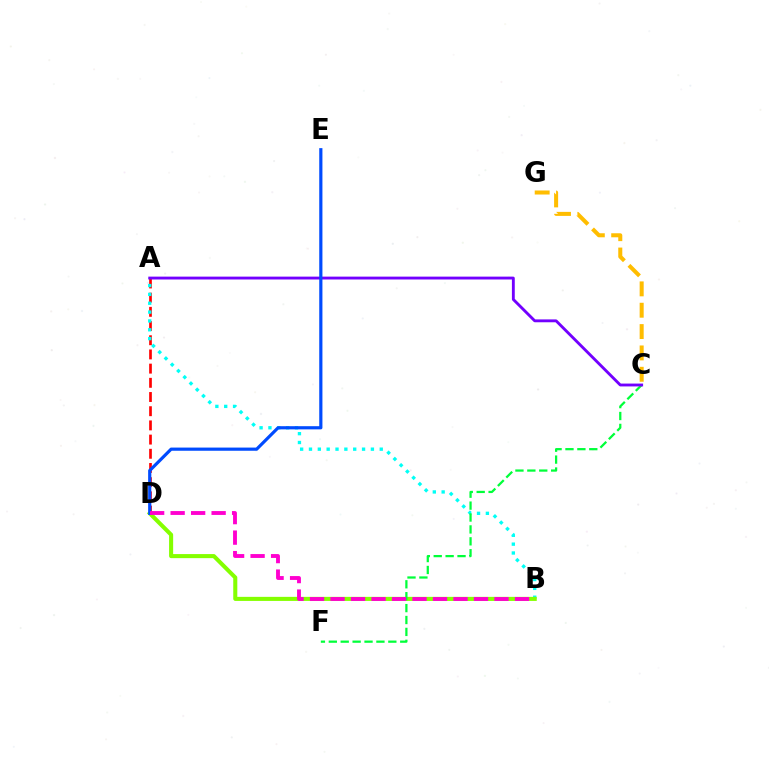{('A', 'D'): [{'color': '#ff0000', 'line_style': 'dashed', 'thickness': 1.93}], ('A', 'B'): [{'color': '#00fff6', 'line_style': 'dotted', 'thickness': 2.4}], ('B', 'D'): [{'color': '#84ff00', 'line_style': 'solid', 'thickness': 2.93}, {'color': '#ff00cf', 'line_style': 'dashed', 'thickness': 2.78}], ('C', 'G'): [{'color': '#ffbd00', 'line_style': 'dashed', 'thickness': 2.9}], ('C', 'F'): [{'color': '#00ff39', 'line_style': 'dashed', 'thickness': 1.62}], ('A', 'C'): [{'color': '#7200ff', 'line_style': 'solid', 'thickness': 2.06}], ('D', 'E'): [{'color': '#004bff', 'line_style': 'solid', 'thickness': 2.29}]}